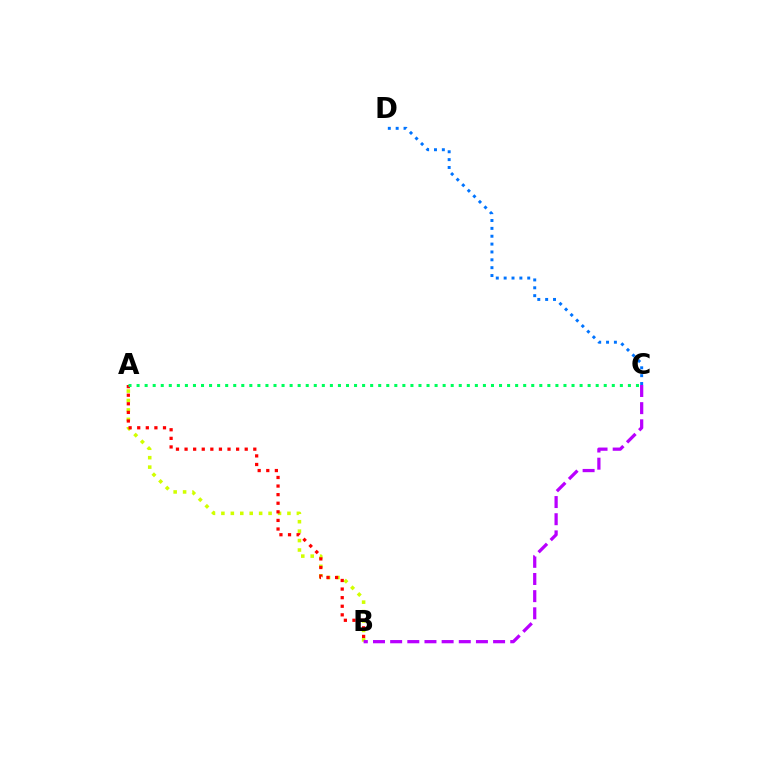{('A', 'B'): [{'color': '#d1ff00', 'line_style': 'dotted', 'thickness': 2.56}, {'color': '#ff0000', 'line_style': 'dotted', 'thickness': 2.33}], ('C', 'D'): [{'color': '#0074ff', 'line_style': 'dotted', 'thickness': 2.14}], ('B', 'C'): [{'color': '#b900ff', 'line_style': 'dashed', 'thickness': 2.33}], ('A', 'C'): [{'color': '#00ff5c', 'line_style': 'dotted', 'thickness': 2.19}]}